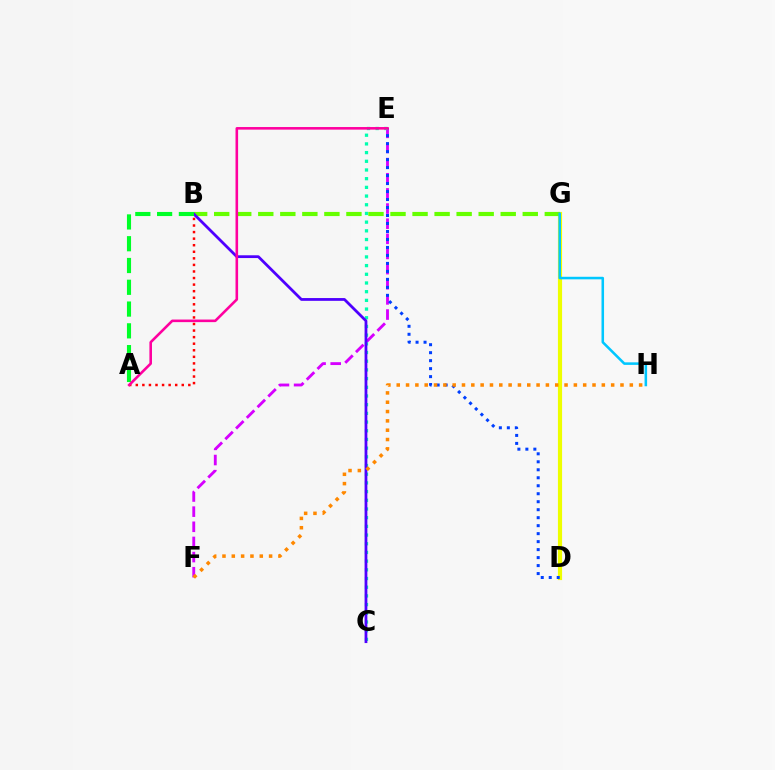{('D', 'G'): [{'color': '#eeff00', 'line_style': 'solid', 'thickness': 2.99}], ('E', 'F'): [{'color': '#d600ff', 'line_style': 'dashed', 'thickness': 2.06}], ('D', 'E'): [{'color': '#003fff', 'line_style': 'dotted', 'thickness': 2.17}], ('C', 'E'): [{'color': '#00ffaf', 'line_style': 'dotted', 'thickness': 2.36}], ('A', 'B'): [{'color': '#ff0000', 'line_style': 'dotted', 'thickness': 1.78}, {'color': '#00ff27', 'line_style': 'dashed', 'thickness': 2.96}], ('B', 'G'): [{'color': '#66ff00', 'line_style': 'dashed', 'thickness': 2.99}], ('B', 'C'): [{'color': '#4f00ff', 'line_style': 'solid', 'thickness': 2.0}], ('G', 'H'): [{'color': '#00c7ff', 'line_style': 'solid', 'thickness': 1.83}], ('F', 'H'): [{'color': '#ff8800', 'line_style': 'dotted', 'thickness': 2.53}], ('A', 'E'): [{'color': '#ff00a0', 'line_style': 'solid', 'thickness': 1.87}]}